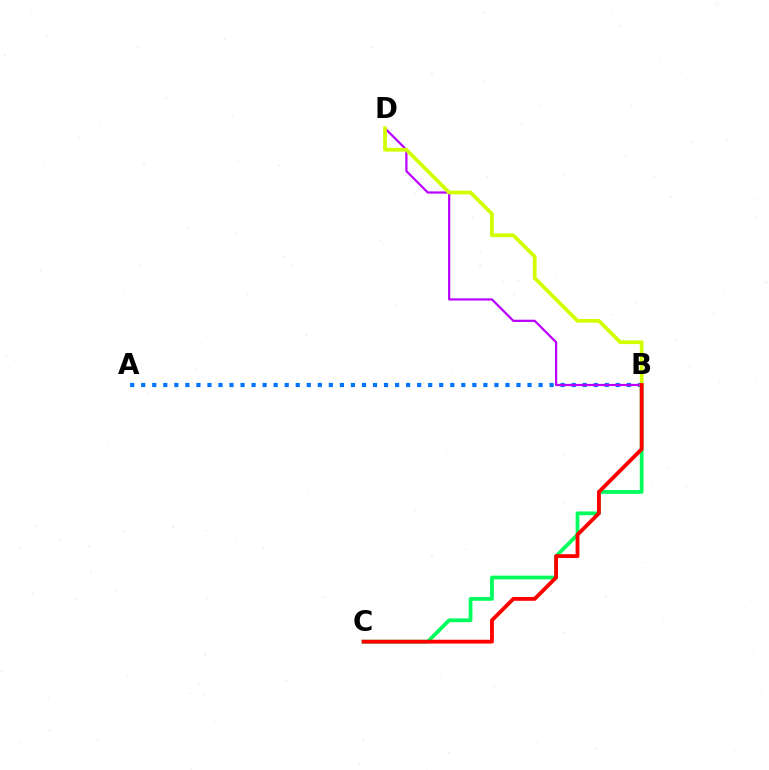{('A', 'B'): [{'color': '#0074ff', 'line_style': 'dotted', 'thickness': 3.0}], ('B', 'C'): [{'color': '#00ff5c', 'line_style': 'solid', 'thickness': 2.71}, {'color': '#ff0000', 'line_style': 'solid', 'thickness': 2.75}], ('B', 'D'): [{'color': '#b900ff', 'line_style': 'solid', 'thickness': 1.6}, {'color': '#d1ff00', 'line_style': 'solid', 'thickness': 2.7}]}